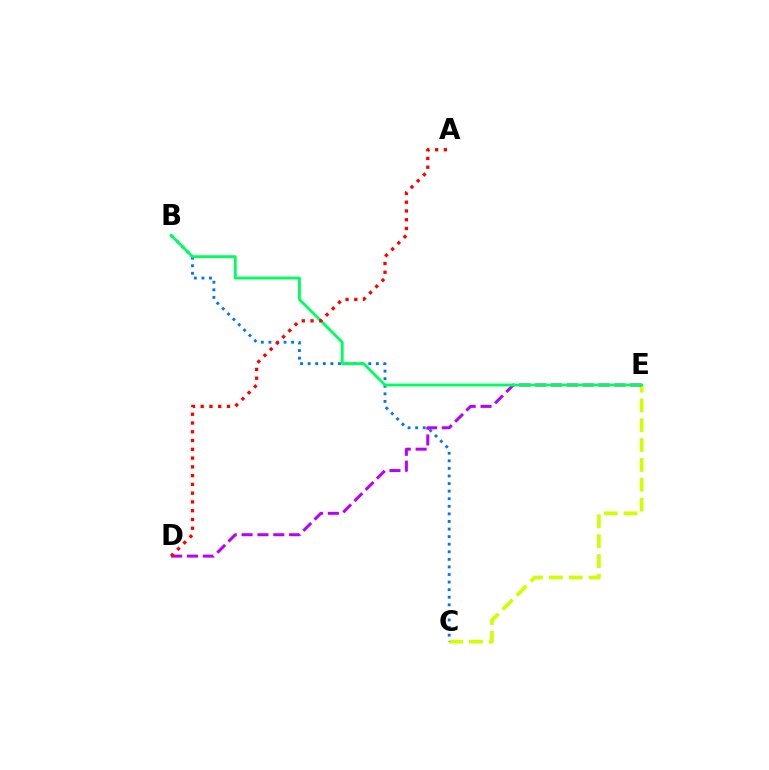{('C', 'E'): [{'color': '#d1ff00', 'line_style': 'dashed', 'thickness': 2.69}], ('B', 'C'): [{'color': '#0074ff', 'line_style': 'dotted', 'thickness': 2.06}], ('D', 'E'): [{'color': '#b900ff', 'line_style': 'dashed', 'thickness': 2.15}], ('B', 'E'): [{'color': '#00ff5c', 'line_style': 'solid', 'thickness': 2.06}], ('A', 'D'): [{'color': '#ff0000', 'line_style': 'dotted', 'thickness': 2.38}]}